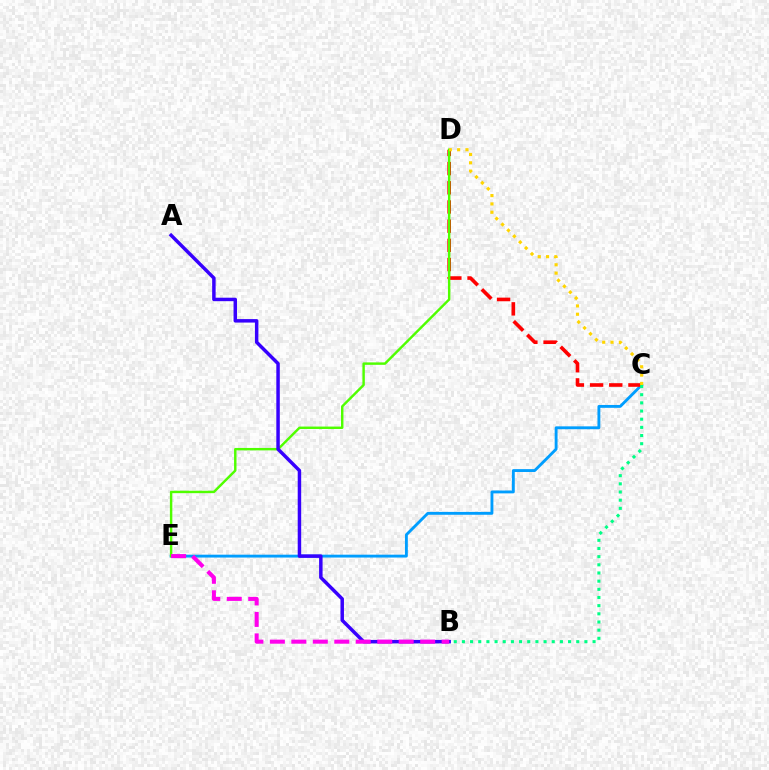{('C', 'E'): [{'color': '#009eff', 'line_style': 'solid', 'thickness': 2.06}], ('C', 'D'): [{'color': '#ff0000', 'line_style': 'dashed', 'thickness': 2.61}, {'color': '#ffd500', 'line_style': 'dotted', 'thickness': 2.26}], ('D', 'E'): [{'color': '#4fff00', 'line_style': 'solid', 'thickness': 1.75}], ('A', 'B'): [{'color': '#3700ff', 'line_style': 'solid', 'thickness': 2.5}], ('B', 'E'): [{'color': '#ff00ed', 'line_style': 'dashed', 'thickness': 2.92}], ('B', 'C'): [{'color': '#00ff86', 'line_style': 'dotted', 'thickness': 2.22}]}